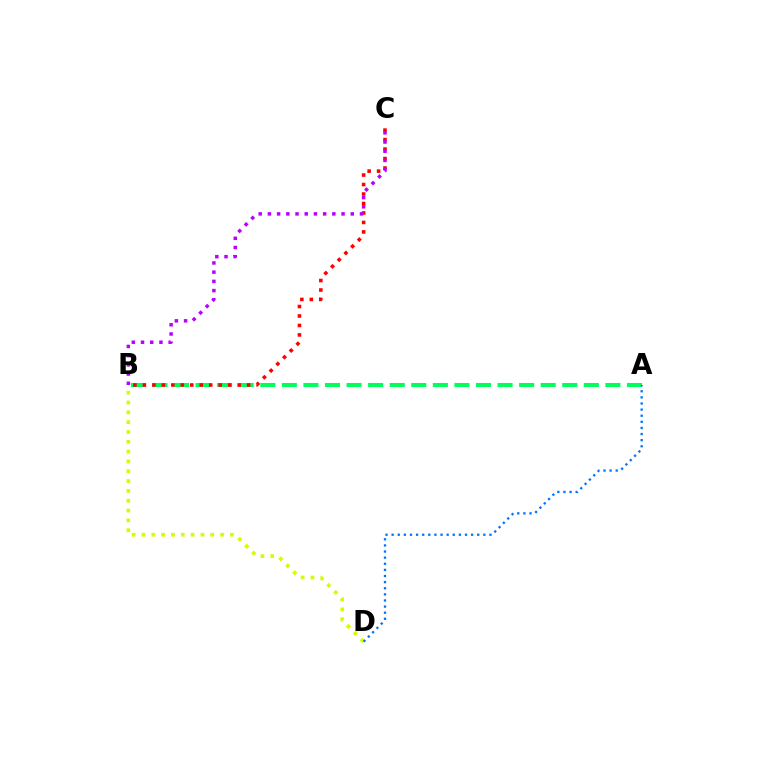{('A', 'B'): [{'color': '#00ff5c', 'line_style': 'dashed', 'thickness': 2.93}], ('B', 'C'): [{'color': '#ff0000', 'line_style': 'dotted', 'thickness': 2.57}, {'color': '#b900ff', 'line_style': 'dotted', 'thickness': 2.5}], ('B', 'D'): [{'color': '#d1ff00', 'line_style': 'dotted', 'thickness': 2.67}], ('A', 'D'): [{'color': '#0074ff', 'line_style': 'dotted', 'thickness': 1.66}]}